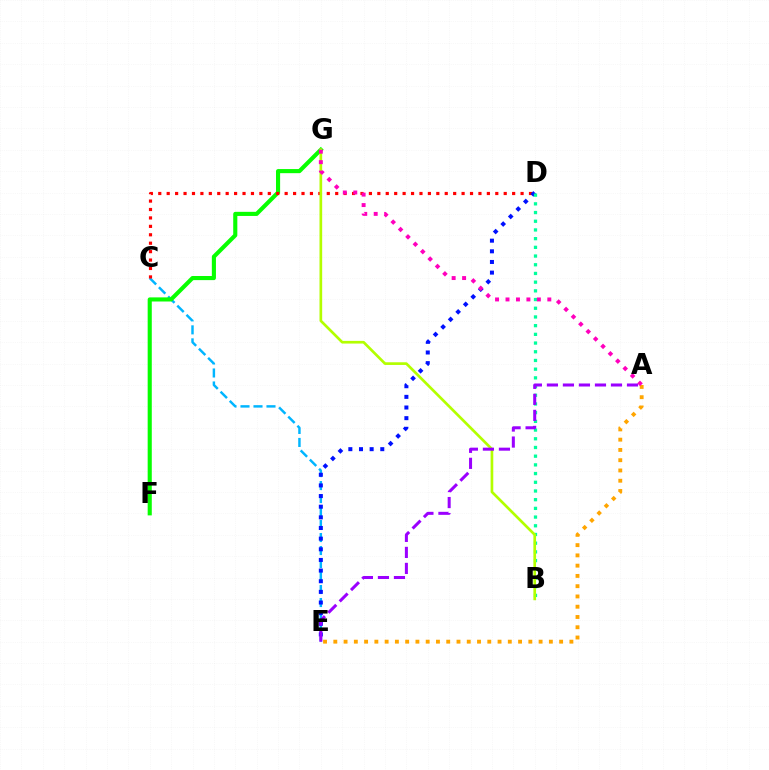{('C', 'E'): [{'color': '#00b5ff', 'line_style': 'dashed', 'thickness': 1.77}], ('F', 'G'): [{'color': '#08ff00', 'line_style': 'solid', 'thickness': 2.96}], ('C', 'D'): [{'color': '#ff0000', 'line_style': 'dotted', 'thickness': 2.29}], ('D', 'E'): [{'color': '#0010ff', 'line_style': 'dotted', 'thickness': 2.89}], ('B', 'D'): [{'color': '#00ff9d', 'line_style': 'dotted', 'thickness': 2.36}], ('B', 'G'): [{'color': '#b3ff00', 'line_style': 'solid', 'thickness': 1.93}], ('A', 'E'): [{'color': '#ffa500', 'line_style': 'dotted', 'thickness': 2.79}, {'color': '#9b00ff', 'line_style': 'dashed', 'thickness': 2.18}], ('A', 'G'): [{'color': '#ff00bd', 'line_style': 'dotted', 'thickness': 2.84}]}